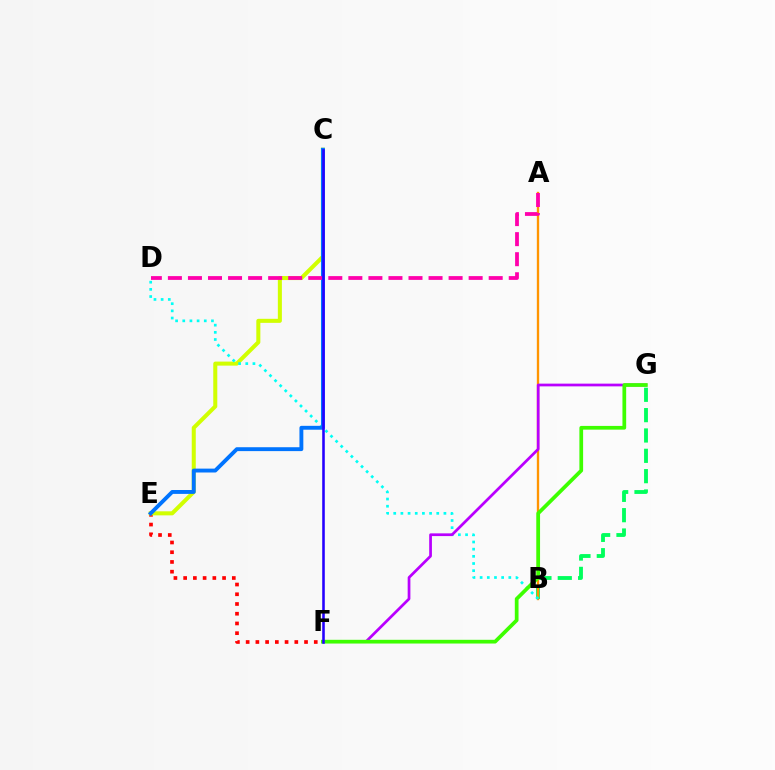{('B', 'G'): [{'color': '#00ff5c', 'line_style': 'dashed', 'thickness': 2.76}], ('E', 'F'): [{'color': '#ff0000', 'line_style': 'dotted', 'thickness': 2.64}], ('C', 'E'): [{'color': '#d1ff00', 'line_style': 'solid', 'thickness': 2.9}, {'color': '#0074ff', 'line_style': 'solid', 'thickness': 2.8}], ('A', 'B'): [{'color': '#ff9400', 'line_style': 'solid', 'thickness': 1.69}], ('B', 'D'): [{'color': '#00fff6', 'line_style': 'dotted', 'thickness': 1.95}], ('F', 'G'): [{'color': '#b900ff', 'line_style': 'solid', 'thickness': 1.96}, {'color': '#3dff00', 'line_style': 'solid', 'thickness': 2.68}], ('A', 'D'): [{'color': '#ff00ac', 'line_style': 'dashed', 'thickness': 2.72}], ('C', 'F'): [{'color': '#2500ff', 'line_style': 'solid', 'thickness': 1.86}]}